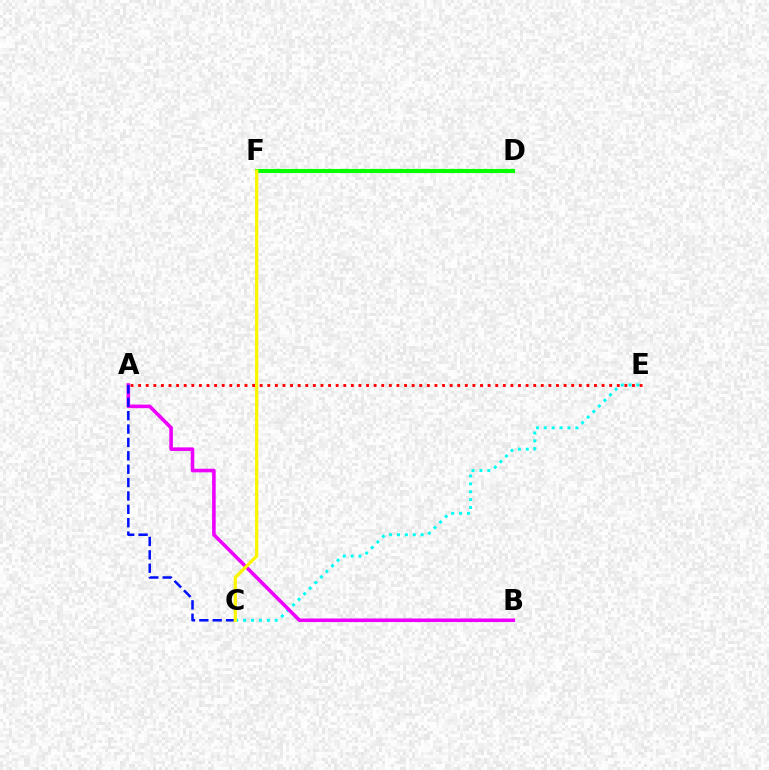{('C', 'E'): [{'color': '#00fff6', 'line_style': 'dotted', 'thickness': 2.14}], ('A', 'E'): [{'color': '#ff0000', 'line_style': 'dotted', 'thickness': 2.06}], ('A', 'B'): [{'color': '#ee00ff', 'line_style': 'solid', 'thickness': 2.58}], ('A', 'C'): [{'color': '#0010ff', 'line_style': 'dashed', 'thickness': 1.82}], ('D', 'F'): [{'color': '#08ff00', 'line_style': 'solid', 'thickness': 2.98}], ('C', 'F'): [{'color': '#fcf500', 'line_style': 'solid', 'thickness': 2.33}]}